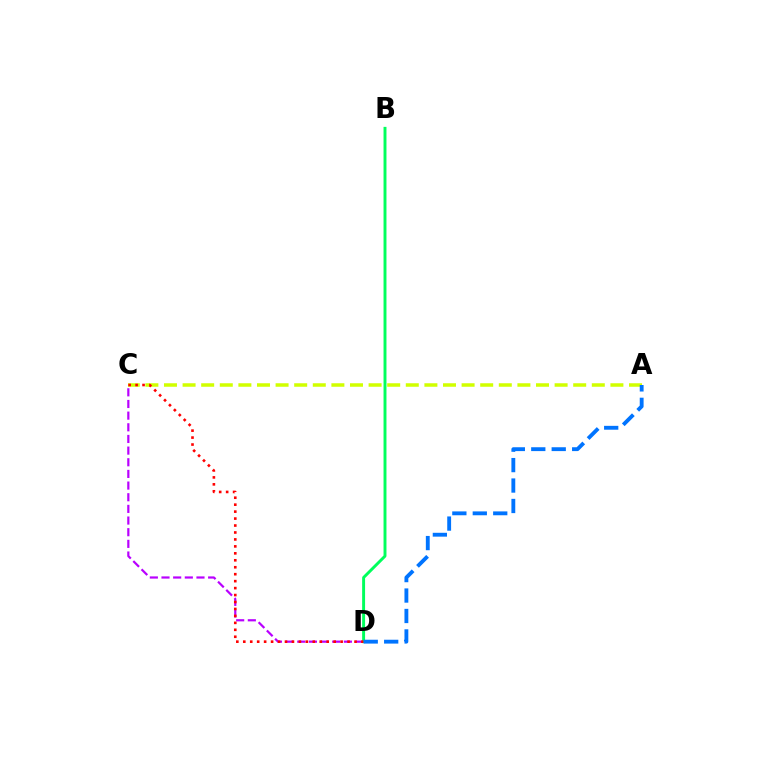{('C', 'D'): [{'color': '#b900ff', 'line_style': 'dashed', 'thickness': 1.58}, {'color': '#ff0000', 'line_style': 'dotted', 'thickness': 1.89}], ('B', 'D'): [{'color': '#00ff5c', 'line_style': 'solid', 'thickness': 2.11}], ('A', 'C'): [{'color': '#d1ff00', 'line_style': 'dashed', 'thickness': 2.53}], ('A', 'D'): [{'color': '#0074ff', 'line_style': 'dashed', 'thickness': 2.78}]}